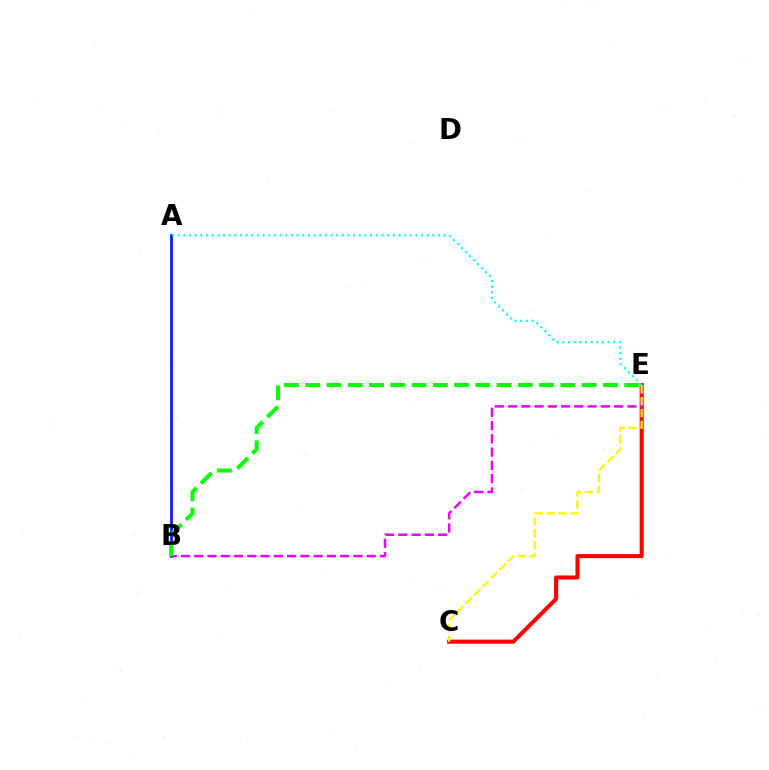{('A', 'B'): [{'color': '#0010ff', 'line_style': 'solid', 'thickness': 1.92}], ('C', 'E'): [{'color': '#ff0000', 'line_style': 'solid', 'thickness': 2.93}, {'color': '#fcf500', 'line_style': 'dashed', 'thickness': 1.62}], ('B', 'E'): [{'color': '#ee00ff', 'line_style': 'dashed', 'thickness': 1.8}, {'color': '#08ff00', 'line_style': 'dashed', 'thickness': 2.89}], ('A', 'E'): [{'color': '#00fff6', 'line_style': 'dotted', 'thickness': 1.54}]}